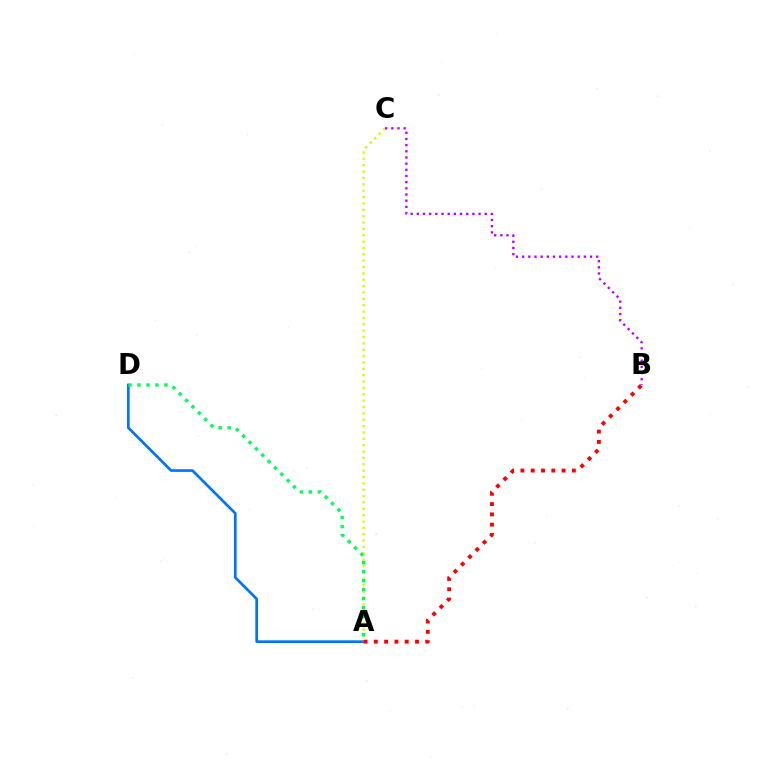{('A', 'D'): [{'color': '#0074ff', 'line_style': 'solid', 'thickness': 1.94}, {'color': '#00ff5c', 'line_style': 'dotted', 'thickness': 2.44}], ('A', 'C'): [{'color': '#d1ff00', 'line_style': 'dotted', 'thickness': 1.73}], ('B', 'C'): [{'color': '#b900ff', 'line_style': 'dotted', 'thickness': 1.68}], ('A', 'B'): [{'color': '#ff0000', 'line_style': 'dotted', 'thickness': 2.8}]}